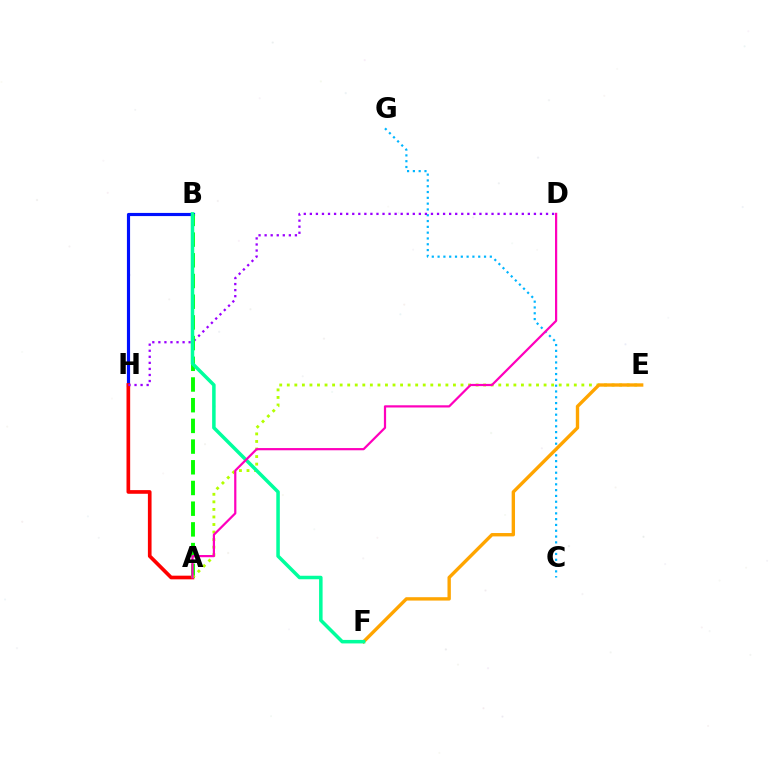{('B', 'H'): [{'color': '#0010ff', 'line_style': 'solid', 'thickness': 2.27}], ('C', 'G'): [{'color': '#00b5ff', 'line_style': 'dotted', 'thickness': 1.58}], ('A', 'H'): [{'color': '#ff0000', 'line_style': 'solid', 'thickness': 2.64}], ('D', 'H'): [{'color': '#9b00ff', 'line_style': 'dotted', 'thickness': 1.65}], ('A', 'B'): [{'color': '#08ff00', 'line_style': 'dashed', 'thickness': 2.81}], ('A', 'E'): [{'color': '#b3ff00', 'line_style': 'dotted', 'thickness': 2.05}], ('E', 'F'): [{'color': '#ffa500', 'line_style': 'solid', 'thickness': 2.43}], ('B', 'F'): [{'color': '#00ff9d', 'line_style': 'solid', 'thickness': 2.53}], ('A', 'D'): [{'color': '#ff00bd', 'line_style': 'solid', 'thickness': 1.6}]}